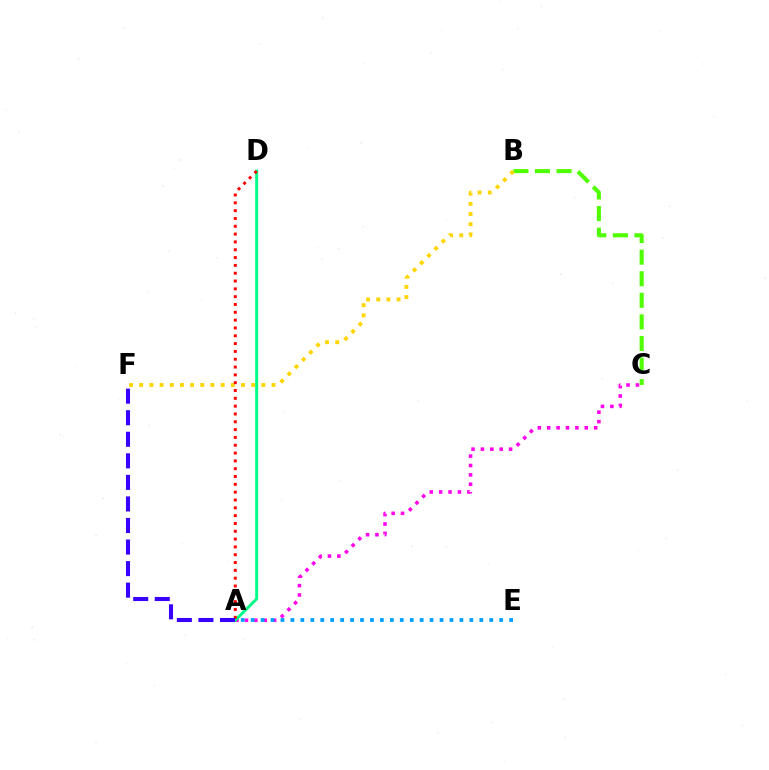{('B', 'C'): [{'color': '#4fff00', 'line_style': 'dashed', 'thickness': 2.93}], ('A', 'C'): [{'color': '#ff00ed', 'line_style': 'dotted', 'thickness': 2.55}], ('B', 'F'): [{'color': '#ffd500', 'line_style': 'dotted', 'thickness': 2.77}], ('A', 'D'): [{'color': '#00ff86', 'line_style': 'solid', 'thickness': 2.13}, {'color': '#ff0000', 'line_style': 'dotted', 'thickness': 2.12}], ('A', 'E'): [{'color': '#009eff', 'line_style': 'dotted', 'thickness': 2.7}], ('A', 'F'): [{'color': '#3700ff', 'line_style': 'dashed', 'thickness': 2.93}]}